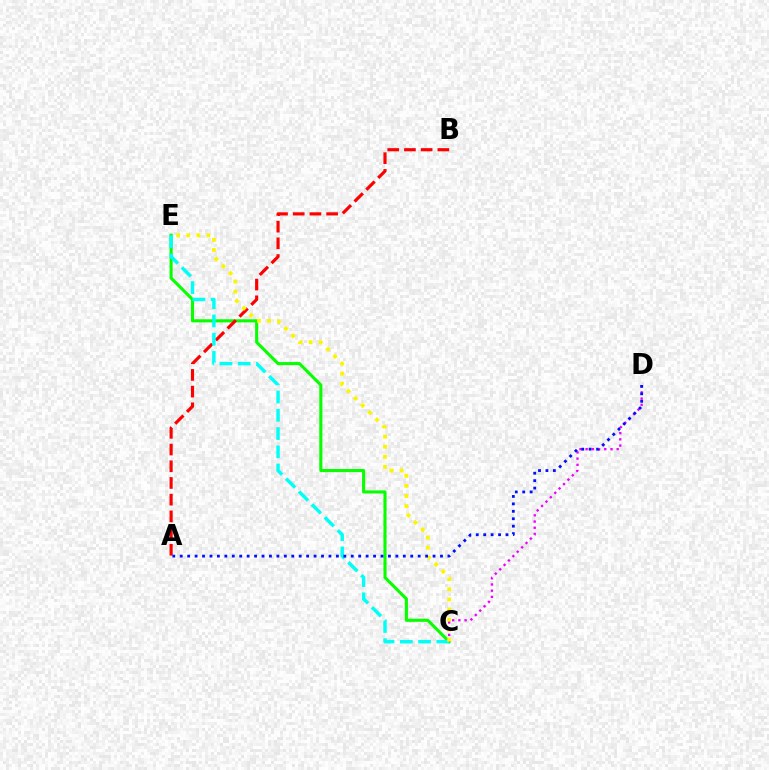{('C', 'E'): [{'color': '#08ff00', 'line_style': 'solid', 'thickness': 2.23}, {'color': '#00fff6', 'line_style': 'dashed', 'thickness': 2.48}, {'color': '#fcf500', 'line_style': 'dotted', 'thickness': 2.74}], ('A', 'B'): [{'color': '#ff0000', 'line_style': 'dashed', 'thickness': 2.27}], ('C', 'D'): [{'color': '#ee00ff', 'line_style': 'dotted', 'thickness': 1.69}], ('A', 'D'): [{'color': '#0010ff', 'line_style': 'dotted', 'thickness': 2.02}]}